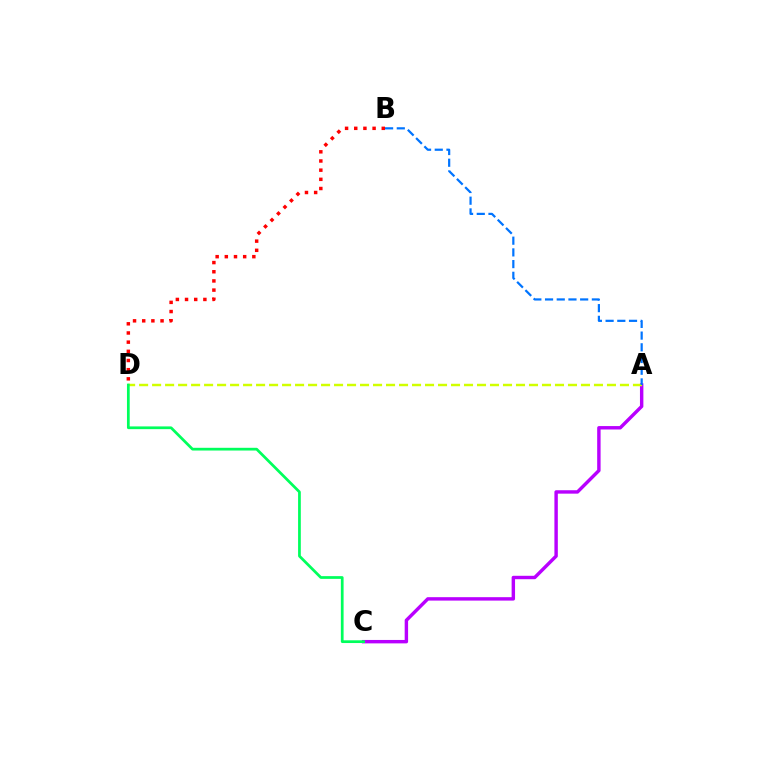{('A', 'C'): [{'color': '#b900ff', 'line_style': 'solid', 'thickness': 2.46}], ('B', 'D'): [{'color': '#ff0000', 'line_style': 'dotted', 'thickness': 2.49}], ('A', 'D'): [{'color': '#d1ff00', 'line_style': 'dashed', 'thickness': 1.77}], ('A', 'B'): [{'color': '#0074ff', 'line_style': 'dashed', 'thickness': 1.59}], ('C', 'D'): [{'color': '#00ff5c', 'line_style': 'solid', 'thickness': 1.97}]}